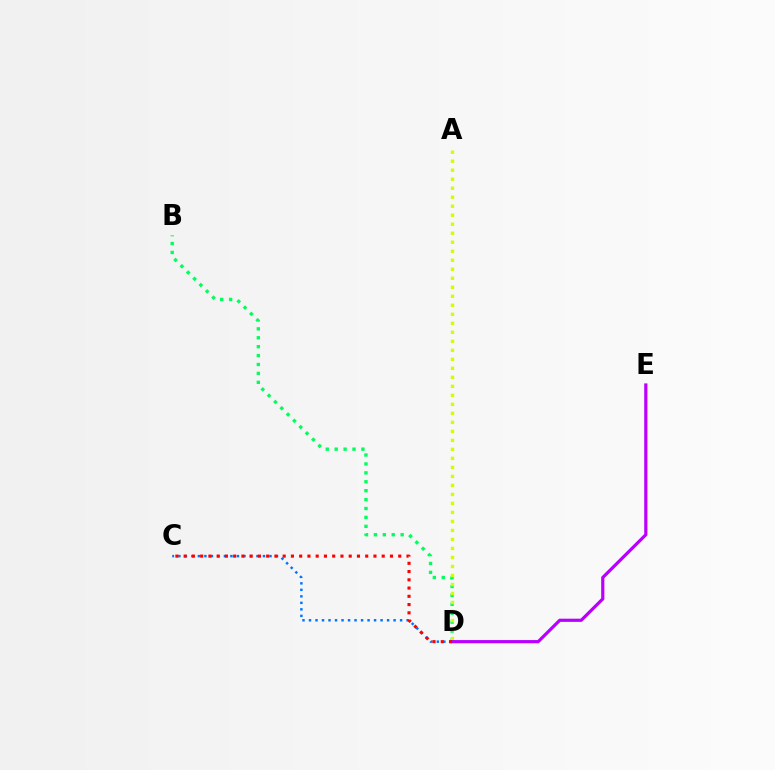{('B', 'D'): [{'color': '#00ff5c', 'line_style': 'dotted', 'thickness': 2.42}], ('A', 'D'): [{'color': '#d1ff00', 'line_style': 'dotted', 'thickness': 2.45}], ('D', 'E'): [{'color': '#b900ff', 'line_style': 'solid', 'thickness': 2.3}], ('C', 'D'): [{'color': '#0074ff', 'line_style': 'dotted', 'thickness': 1.77}, {'color': '#ff0000', 'line_style': 'dotted', 'thickness': 2.24}]}